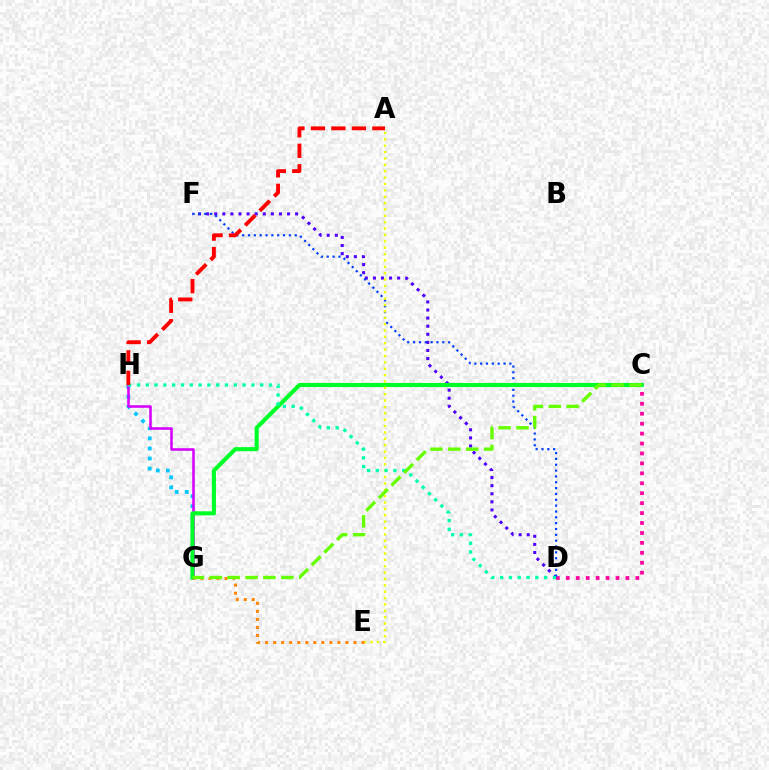{('D', 'F'): [{'color': '#4f00ff', 'line_style': 'dotted', 'thickness': 2.2}, {'color': '#003fff', 'line_style': 'dotted', 'thickness': 1.59}], ('C', 'D'): [{'color': '#ff00a0', 'line_style': 'dotted', 'thickness': 2.7}], ('G', 'H'): [{'color': '#00c7ff', 'line_style': 'dotted', 'thickness': 2.73}, {'color': '#d600ff', 'line_style': 'solid', 'thickness': 1.85}], ('C', 'G'): [{'color': '#00ff27', 'line_style': 'solid', 'thickness': 2.95}, {'color': '#66ff00', 'line_style': 'dashed', 'thickness': 2.43}], ('A', 'E'): [{'color': '#eeff00', 'line_style': 'dotted', 'thickness': 1.73}], ('D', 'H'): [{'color': '#00ffaf', 'line_style': 'dotted', 'thickness': 2.39}], ('E', 'G'): [{'color': '#ff8800', 'line_style': 'dotted', 'thickness': 2.18}], ('A', 'H'): [{'color': '#ff0000', 'line_style': 'dashed', 'thickness': 2.78}]}